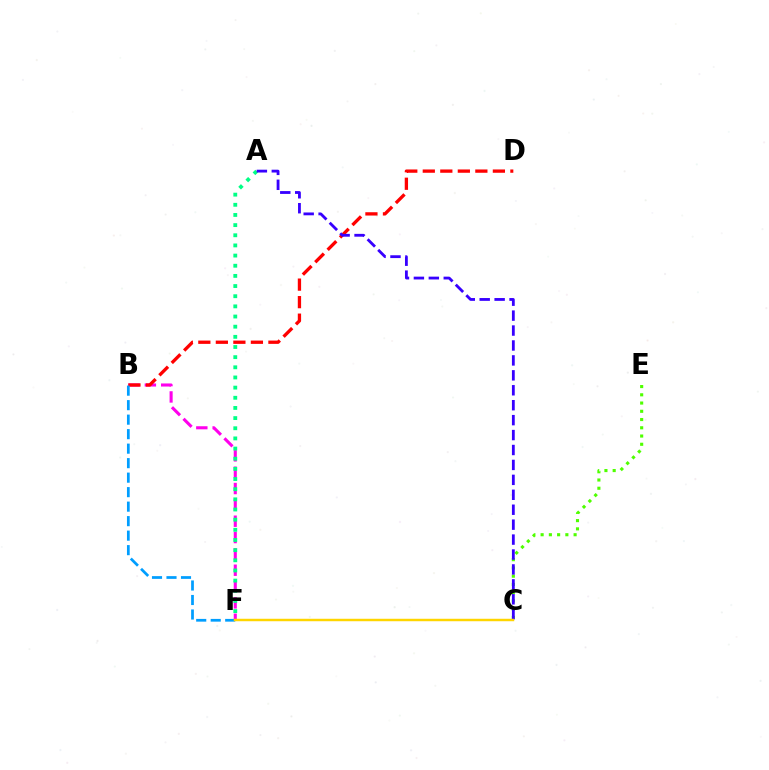{('B', 'F'): [{'color': '#ff00ed', 'line_style': 'dashed', 'thickness': 2.22}, {'color': '#009eff', 'line_style': 'dashed', 'thickness': 1.97}], ('C', 'E'): [{'color': '#4fff00', 'line_style': 'dotted', 'thickness': 2.24}], ('A', 'F'): [{'color': '#00ff86', 'line_style': 'dotted', 'thickness': 2.76}], ('B', 'D'): [{'color': '#ff0000', 'line_style': 'dashed', 'thickness': 2.38}], ('A', 'C'): [{'color': '#3700ff', 'line_style': 'dashed', 'thickness': 2.03}], ('C', 'F'): [{'color': '#ffd500', 'line_style': 'solid', 'thickness': 1.77}]}